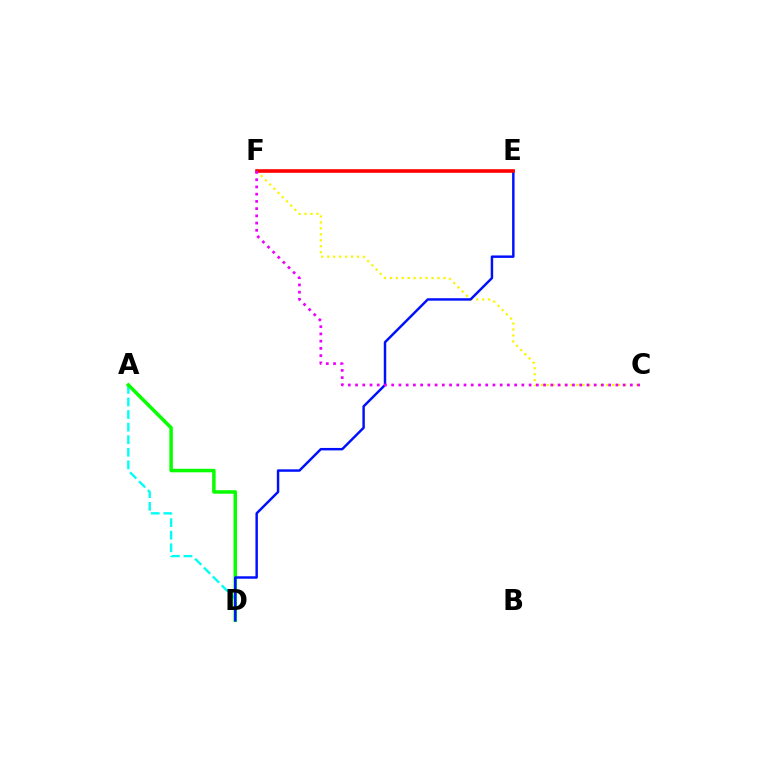{('A', 'D'): [{'color': '#00fff6', 'line_style': 'dashed', 'thickness': 1.71}, {'color': '#08ff00', 'line_style': 'solid', 'thickness': 2.52}], ('C', 'F'): [{'color': '#fcf500', 'line_style': 'dotted', 'thickness': 1.62}, {'color': '#ee00ff', 'line_style': 'dotted', 'thickness': 1.96}], ('D', 'E'): [{'color': '#0010ff', 'line_style': 'solid', 'thickness': 1.77}], ('E', 'F'): [{'color': '#ff0000', 'line_style': 'solid', 'thickness': 2.6}]}